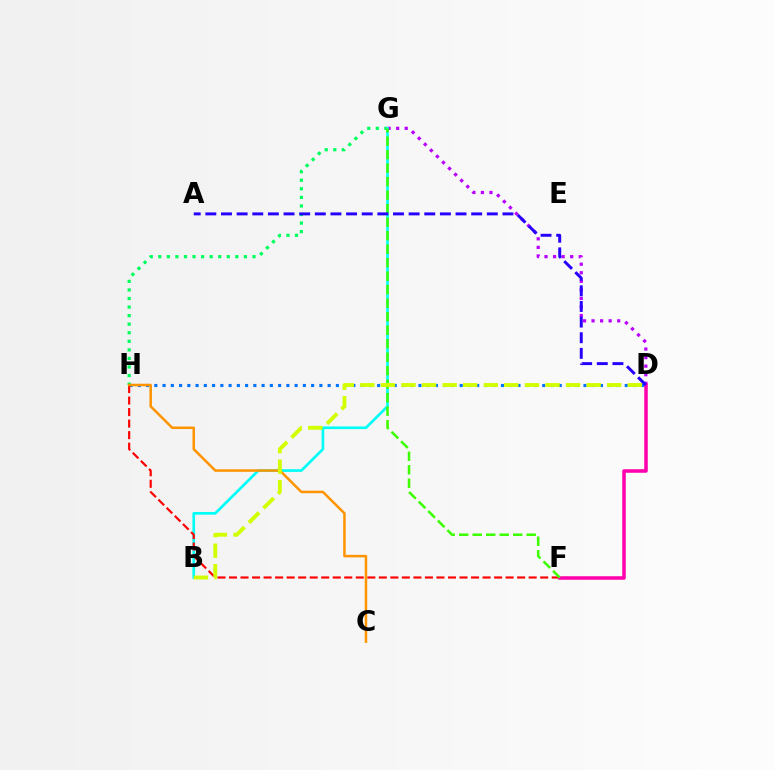{('D', 'G'): [{'color': '#b900ff', 'line_style': 'dotted', 'thickness': 2.32}], ('G', 'H'): [{'color': '#00ff5c', 'line_style': 'dotted', 'thickness': 2.33}], ('D', 'H'): [{'color': '#0074ff', 'line_style': 'dotted', 'thickness': 2.24}], ('B', 'G'): [{'color': '#00fff6', 'line_style': 'solid', 'thickness': 1.93}], ('F', 'H'): [{'color': '#ff0000', 'line_style': 'dashed', 'thickness': 1.57}], ('D', 'F'): [{'color': '#ff00ac', 'line_style': 'solid', 'thickness': 2.54}], ('F', 'G'): [{'color': '#3dff00', 'line_style': 'dashed', 'thickness': 1.83}], ('C', 'H'): [{'color': '#ff9400', 'line_style': 'solid', 'thickness': 1.81}], ('A', 'D'): [{'color': '#2500ff', 'line_style': 'dashed', 'thickness': 2.12}], ('B', 'D'): [{'color': '#d1ff00', 'line_style': 'dashed', 'thickness': 2.8}]}